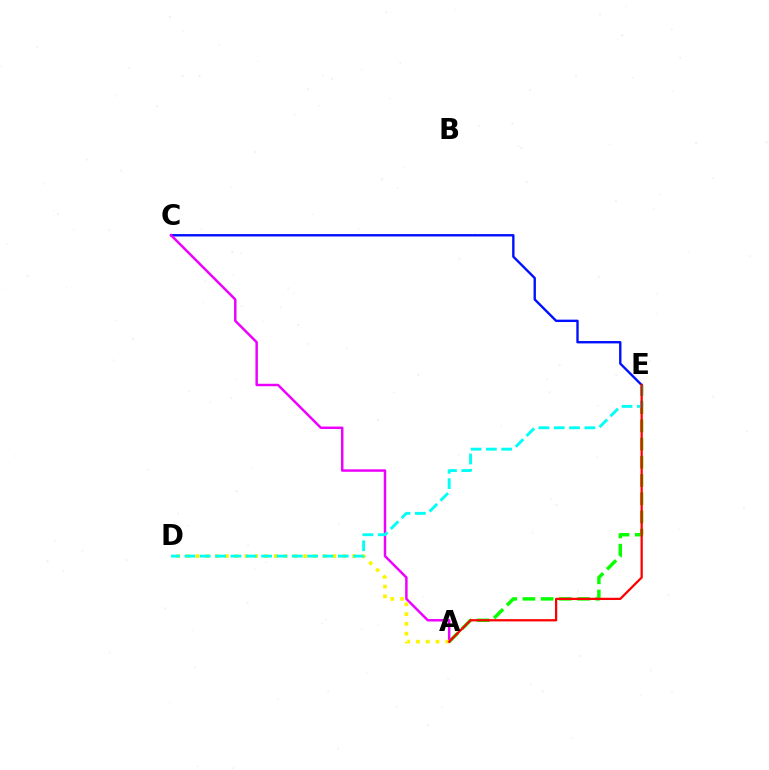{('C', 'E'): [{'color': '#0010ff', 'line_style': 'solid', 'thickness': 1.71}], ('A', 'E'): [{'color': '#08ff00', 'line_style': 'dashed', 'thickness': 2.48}, {'color': '#ff0000', 'line_style': 'solid', 'thickness': 1.63}], ('A', 'C'): [{'color': '#ee00ff', 'line_style': 'solid', 'thickness': 1.78}], ('A', 'D'): [{'color': '#fcf500', 'line_style': 'dotted', 'thickness': 2.66}], ('D', 'E'): [{'color': '#00fff6', 'line_style': 'dashed', 'thickness': 2.08}]}